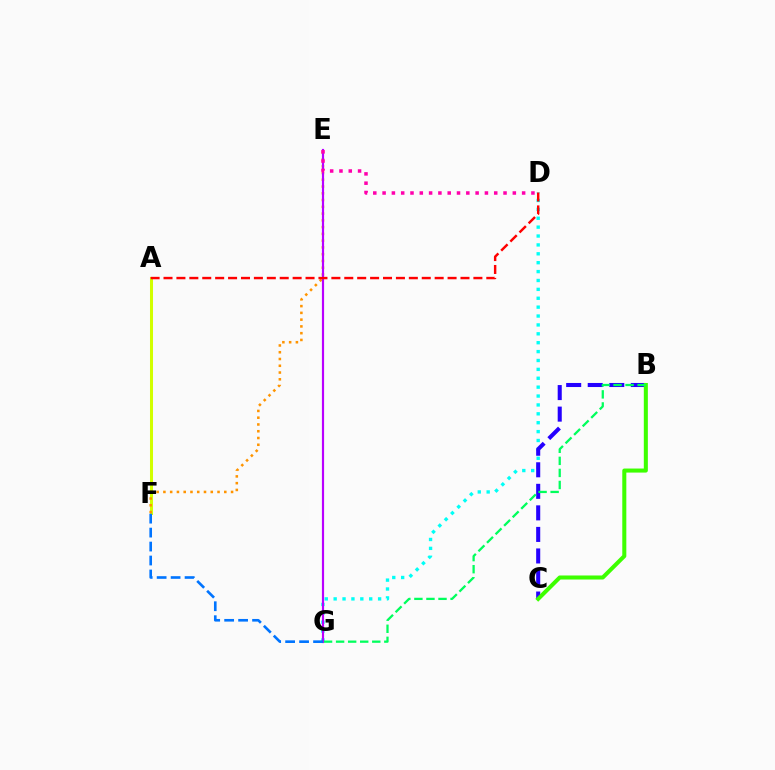{('D', 'G'): [{'color': '#00fff6', 'line_style': 'dotted', 'thickness': 2.42}], ('A', 'F'): [{'color': '#d1ff00', 'line_style': 'solid', 'thickness': 2.18}], ('B', 'C'): [{'color': '#2500ff', 'line_style': 'dashed', 'thickness': 2.93}, {'color': '#3dff00', 'line_style': 'solid', 'thickness': 2.91}], ('E', 'F'): [{'color': '#ff9400', 'line_style': 'dotted', 'thickness': 1.84}], ('E', 'G'): [{'color': '#b900ff', 'line_style': 'solid', 'thickness': 1.57}], ('D', 'E'): [{'color': '#ff00ac', 'line_style': 'dotted', 'thickness': 2.53}], ('B', 'G'): [{'color': '#00ff5c', 'line_style': 'dashed', 'thickness': 1.64}], ('A', 'D'): [{'color': '#ff0000', 'line_style': 'dashed', 'thickness': 1.75}], ('F', 'G'): [{'color': '#0074ff', 'line_style': 'dashed', 'thickness': 1.9}]}